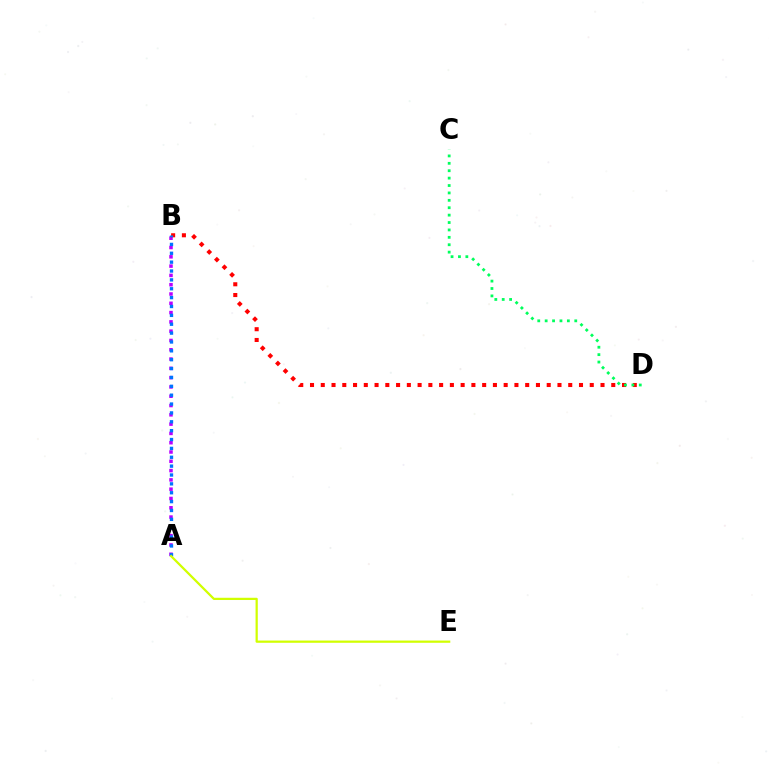{('A', 'B'): [{'color': '#b900ff', 'line_style': 'dotted', 'thickness': 2.53}, {'color': '#0074ff', 'line_style': 'dotted', 'thickness': 2.41}], ('B', 'D'): [{'color': '#ff0000', 'line_style': 'dotted', 'thickness': 2.92}], ('C', 'D'): [{'color': '#00ff5c', 'line_style': 'dotted', 'thickness': 2.01}], ('A', 'E'): [{'color': '#d1ff00', 'line_style': 'solid', 'thickness': 1.61}]}